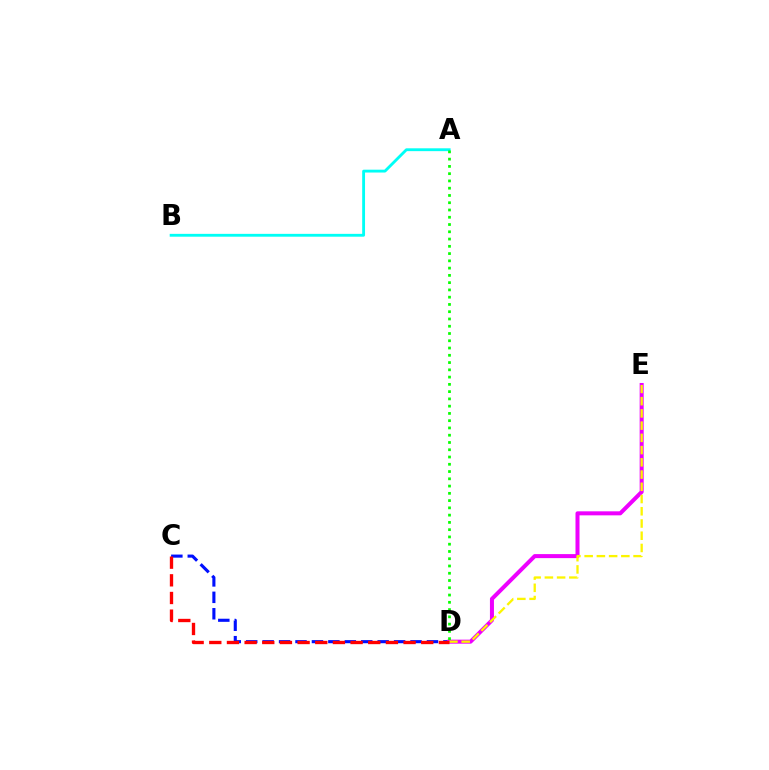{('A', 'B'): [{'color': '#00fff6', 'line_style': 'solid', 'thickness': 2.05}], ('C', 'D'): [{'color': '#0010ff', 'line_style': 'dashed', 'thickness': 2.23}, {'color': '#ff0000', 'line_style': 'dashed', 'thickness': 2.4}], ('D', 'E'): [{'color': '#ee00ff', 'line_style': 'solid', 'thickness': 2.89}, {'color': '#fcf500', 'line_style': 'dashed', 'thickness': 1.66}], ('A', 'D'): [{'color': '#08ff00', 'line_style': 'dotted', 'thickness': 1.97}]}